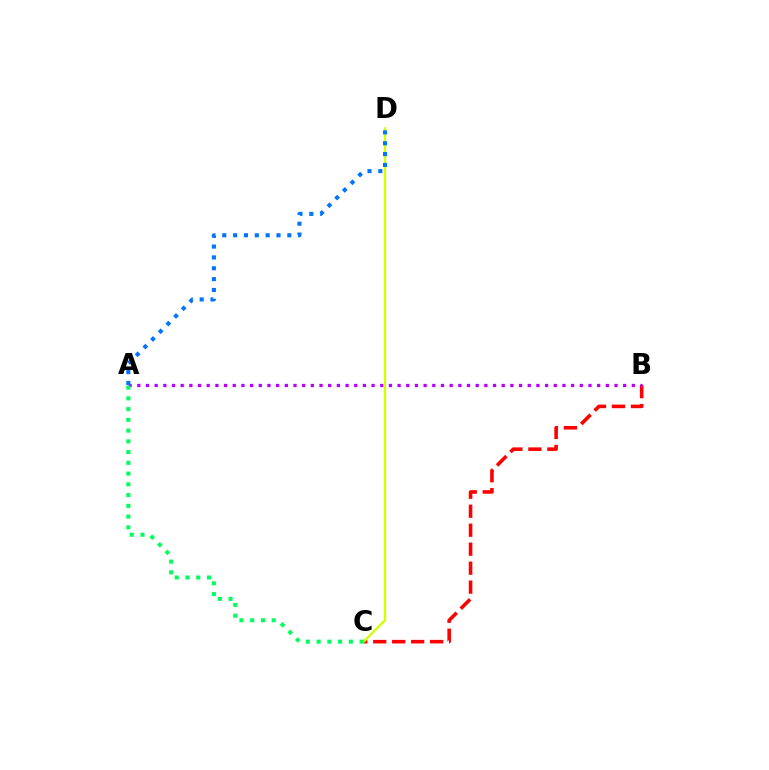{('B', 'C'): [{'color': '#ff0000', 'line_style': 'dashed', 'thickness': 2.58}], ('C', 'D'): [{'color': '#d1ff00', 'line_style': 'solid', 'thickness': 1.67}], ('A', 'B'): [{'color': '#b900ff', 'line_style': 'dotted', 'thickness': 2.36}], ('A', 'C'): [{'color': '#00ff5c', 'line_style': 'dotted', 'thickness': 2.92}], ('A', 'D'): [{'color': '#0074ff', 'line_style': 'dotted', 'thickness': 2.95}]}